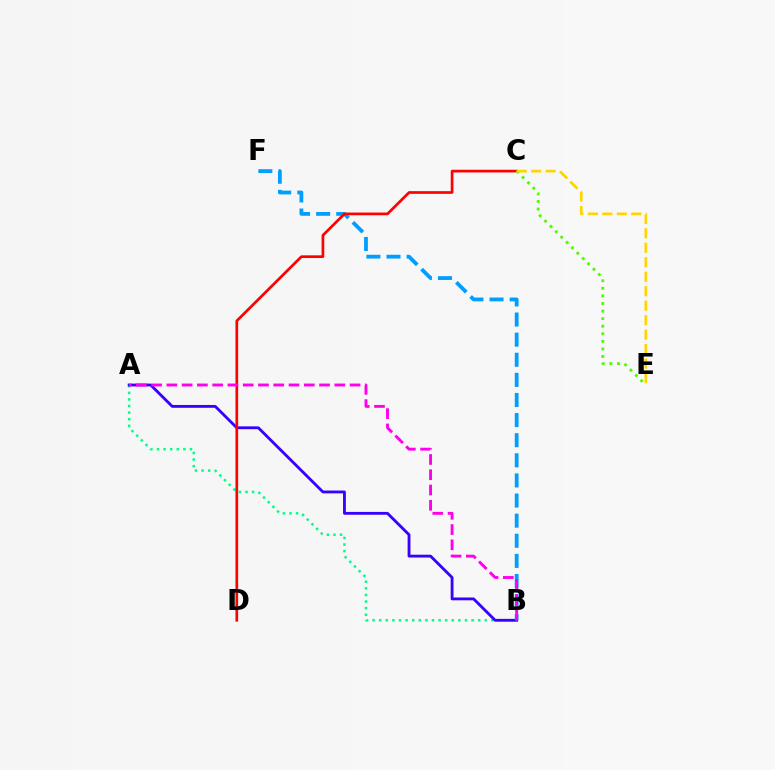{('A', 'B'): [{'color': '#00ff86', 'line_style': 'dotted', 'thickness': 1.79}, {'color': '#3700ff', 'line_style': 'solid', 'thickness': 2.04}, {'color': '#ff00ed', 'line_style': 'dashed', 'thickness': 2.07}], ('B', 'F'): [{'color': '#009eff', 'line_style': 'dashed', 'thickness': 2.73}], ('C', 'D'): [{'color': '#ff0000', 'line_style': 'solid', 'thickness': 1.94}], ('C', 'E'): [{'color': '#4fff00', 'line_style': 'dotted', 'thickness': 2.06}, {'color': '#ffd500', 'line_style': 'dashed', 'thickness': 1.97}]}